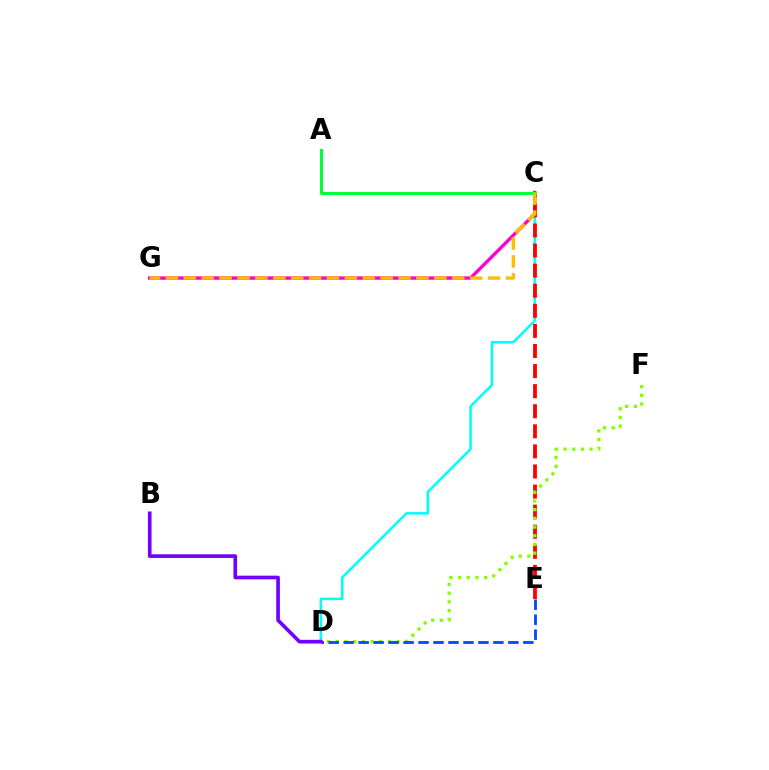{('C', 'D'): [{'color': '#00fff6', 'line_style': 'solid', 'thickness': 1.82}], ('C', 'G'): [{'color': '#ff00cf', 'line_style': 'solid', 'thickness': 2.43}, {'color': '#ffbd00', 'line_style': 'dashed', 'thickness': 2.43}], ('C', 'E'): [{'color': '#ff0000', 'line_style': 'dashed', 'thickness': 2.73}], ('A', 'C'): [{'color': '#00ff39', 'line_style': 'solid', 'thickness': 2.14}], ('D', 'F'): [{'color': '#84ff00', 'line_style': 'dotted', 'thickness': 2.36}], ('D', 'E'): [{'color': '#004bff', 'line_style': 'dashed', 'thickness': 2.03}], ('B', 'D'): [{'color': '#7200ff', 'line_style': 'solid', 'thickness': 2.64}]}